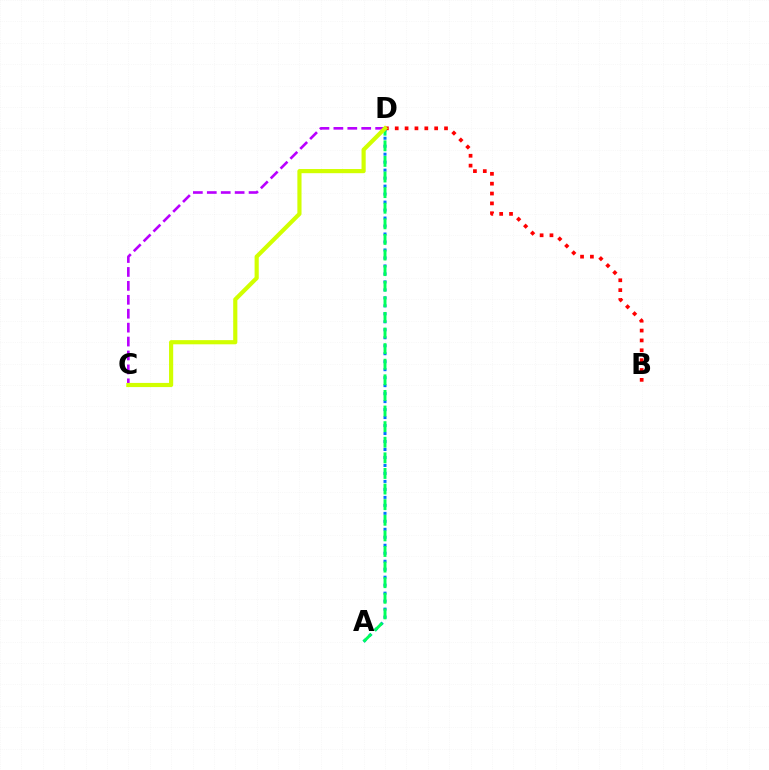{('A', 'D'): [{'color': '#0074ff', 'line_style': 'dotted', 'thickness': 2.17}, {'color': '#00ff5c', 'line_style': 'dashed', 'thickness': 2.12}], ('B', 'D'): [{'color': '#ff0000', 'line_style': 'dotted', 'thickness': 2.68}], ('C', 'D'): [{'color': '#b900ff', 'line_style': 'dashed', 'thickness': 1.89}, {'color': '#d1ff00', 'line_style': 'solid', 'thickness': 2.99}]}